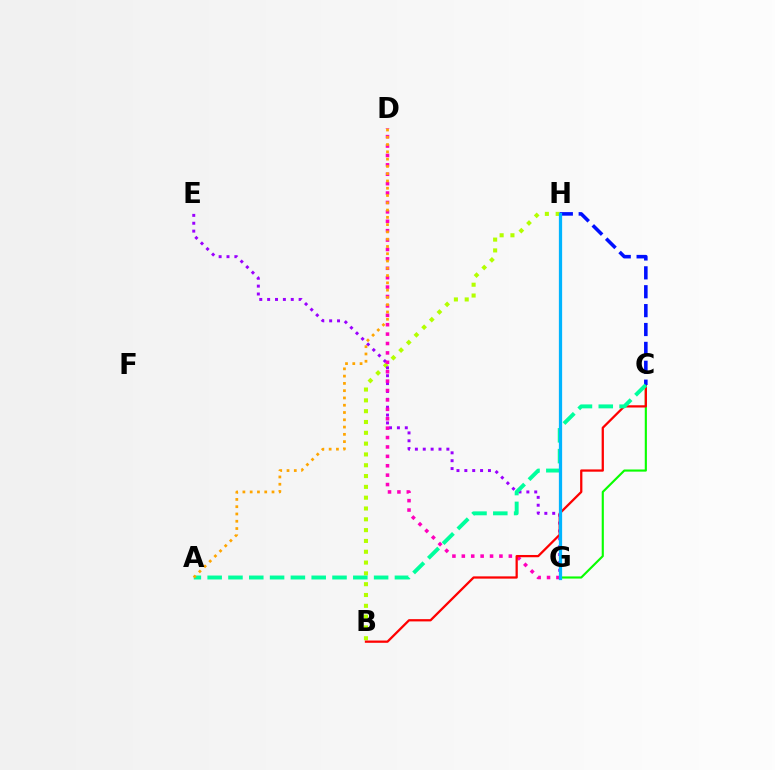{('C', 'G'): [{'color': '#08ff00', 'line_style': 'solid', 'thickness': 1.54}], ('B', 'H'): [{'color': '#b3ff00', 'line_style': 'dotted', 'thickness': 2.94}], ('E', 'G'): [{'color': '#9b00ff', 'line_style': 'dotted', 'thickness': 2.14}], ('D', 'G'): [{'color': '#ff00bd', 'line_style': 'dotted', 'thickness': 2.55}], ('B', 'C'): [{'color': '#ff0000', 'line_style': 'solid', 'thickness': 1.63}], ('C', 'H'): [{'color': '#0010ff', 'line_style': 'dashed', 'thickness': 2.57}], ('A', 'C'): [{'color': '#00ff9d', 'line_style': 'dashed', 'thickness': 2.83}], ('G', 'H'): [{'color': '#00b5ff', 'line_style': 'solid', 'thickness': 2.34}], ('A', 'D'): [{'color': '#ffa500', 'line_style': 'dotted', 'thickness': 1.98}]}